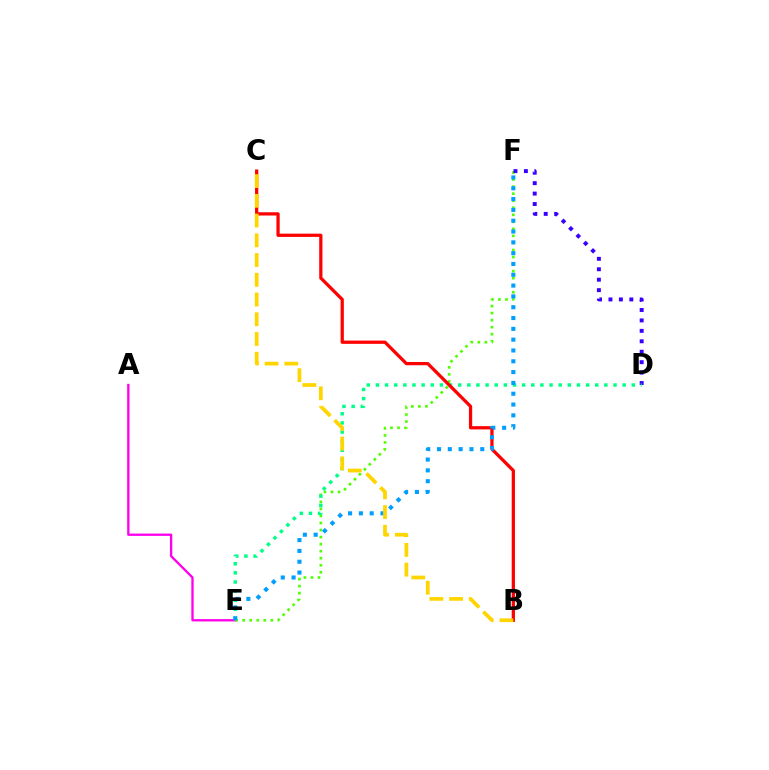{('A', 'E'): [{'color': '#ff00ed', 'line_style': 'solid', 'thickness': 1.68}], ('E', 'F'): [{'color': '#4fff00', 'line_style': 'dotted', 'thickness': 1.91}, {'color': '#009eff', 'line_style': 'dotted', 'thickness': 2.94}], ('D', 'F'): [{'color': '#3700ff', 'line_style': 'dotted', 'thickness': 2.84}], ('D', 'E'): [{'color': '#00ff86', 'line_style': 'dotted', 'thickness': 2.48}], ('B', 'C'): [{'color': '#ff0000', 'line_style': 'solid', 'thickness': 2.34}, {'color': '#ffd500', 'line_style': 'dashed', 'thickness': 2.68}]}